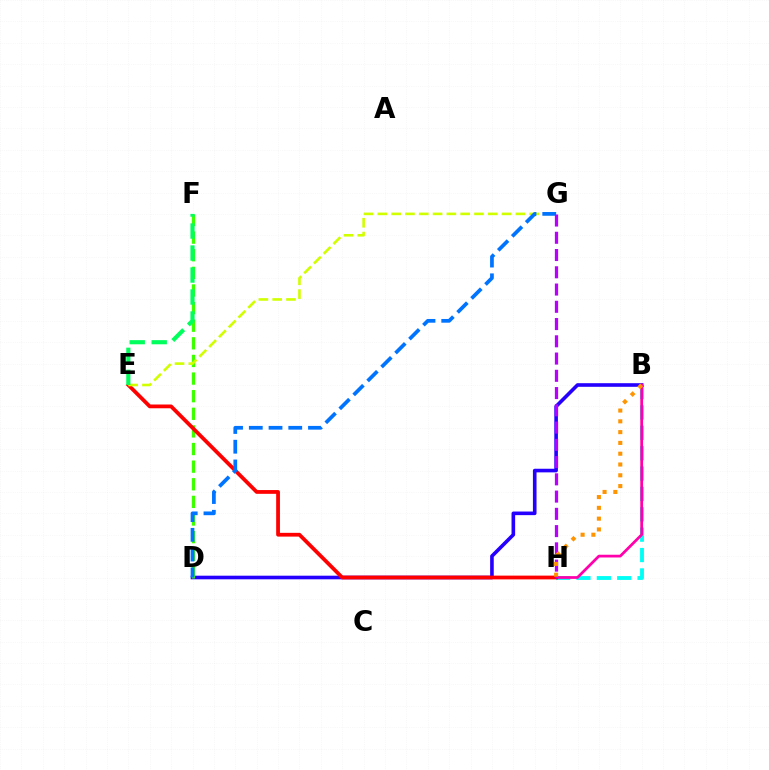{('B', 'H'): [{'color': '#00fff6', 'line_style': 'dashed', 'thickness': 2.77}, {'color': '#ff00ac', 'line_style': 'solid', 'thickness': 1.98}, {'color': '#ff9400', 'line_style': 'dotted', 'thickness': 2.93}], ('B', 'D'): [{'color': '#2500ff', 'line_style': 'solid', 'thickness': 2.6}], ('D', 'F'): [{'color': '#3dff00', 'line_style': 'dashed', 'thickness': 2.39}], ('E', 'H'): [{'color': '#ff0000', 'line_style': 'solid', 'thickness': 2.72}], ('E', 'G'): [{'color': '#d1ff00', 'line_style': 'dashed', 'thickness': 1.88}], ('D', 'G'): [{'color': '#0074ff', 'line_style': 'dashed', 'thickness': 2.68}], ('E', 'F'): [{'color': '#00ff5c', 'line_style': 'dashed', 'thickness': 2.99}], ('G', 'H'): [{'color': '#b900ff', 'line_style': 'dashed', 'thickness': 2.34}]}